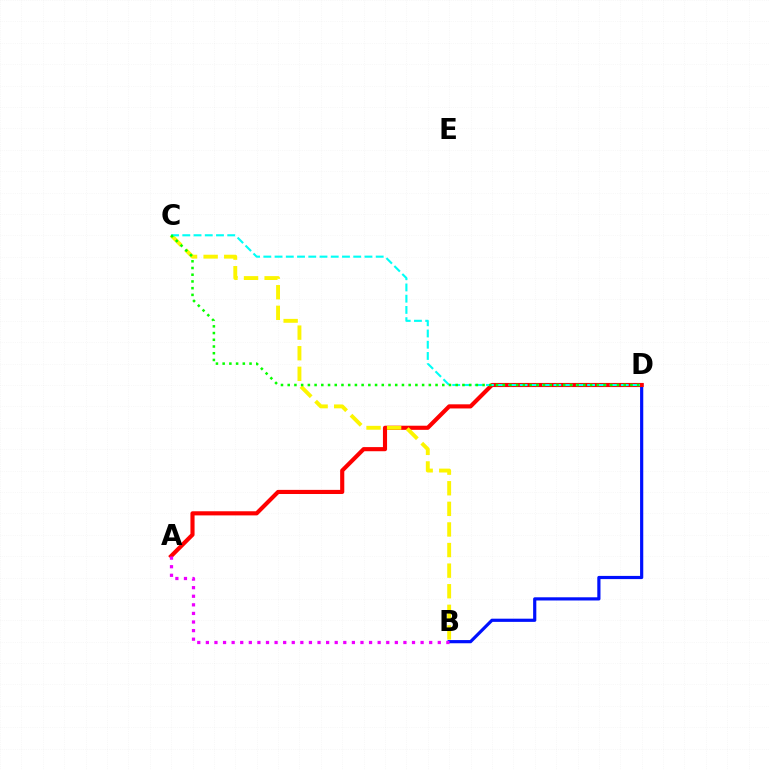{('B', 'D'): [{'color': '#0010ff', 'line_style': 'solid', 'thickness': 2.3}], ('A', 'D'): [{'color': '#ff0000', 'line_style': 'solid', 'thickness': 2.97}], ('B', 'C'): [{'color': '#fcf500', 'line_style': 'dashed', 'thickness': 2.8}], ('C', 'D'): [{'color': '#00fff6', 'line_style': 'dashed', 'thickness': 1.53}, {'color': '#08ff00', 'line_style': 'dotted', 'thickness': 1.83}], ('A', 'B'): [{'color': '#ee00ff', 'line_style': 'dotted', 'thickness': 2.33}]}